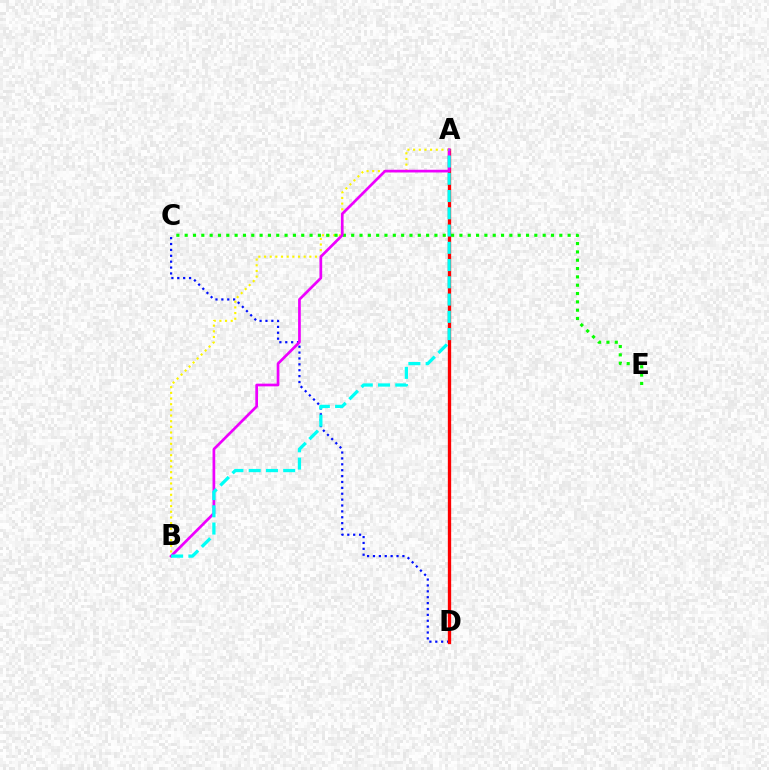{('C', 'D'): [{'color': '#0010ff', 'line_style': 'dotted', 'thickness': 1.6}], ('A', 'D'): [{'color': '#ff0000', 'line_style': 'solid', 'thickness': 2.39}], ('A', 'B'): [{'color': '#fcf500', 'line_style': 'dotted', 'thickness': 1.54}, {'color': '#ee00ff', 'line_style': 'solid', 'thickness': 1.95}, {'color': '#00fff6', 'line_style': 'dashed', 'thickness': 2.34}], ('C', 'E'): [{'color': '#08ff00', 'line_style': 'dotted', 'thickness': 2.26}]}